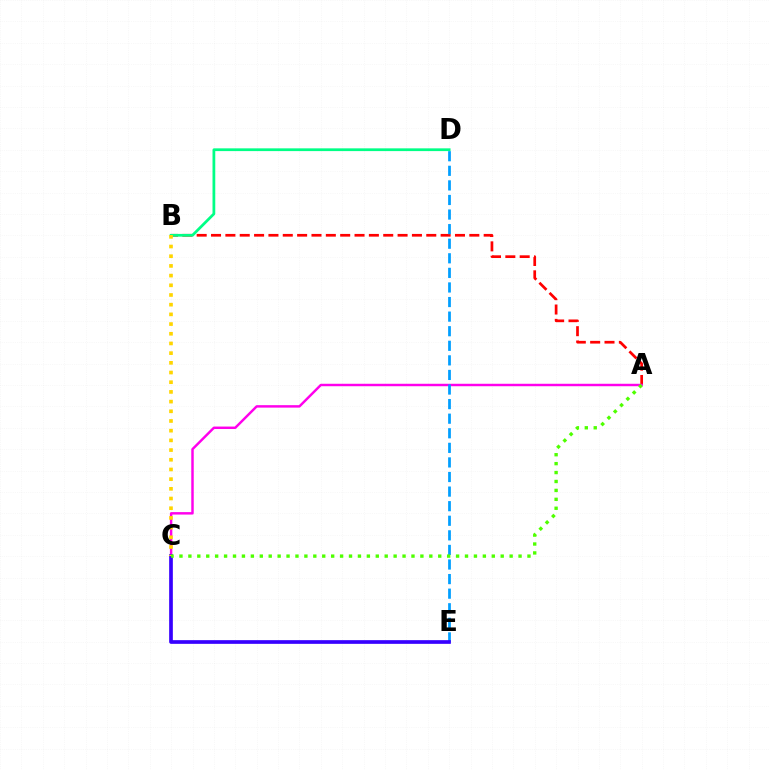{('A', 'B'): [{'color': '#ff0000', 'line_style': 'dashed', 'thickness': 1.95}], ('B', 'D'): [{'color': '#00ff86', 'line_style': 'solid', 'thickness': 1.98}], ('A', 'C'): [{'color': '#ff00ed', 'line_style': 'solid', 'thickness': 1.77}, {'color': '#4fff00', 'line_style': 'dotted', 'thickness': 2.42}], ('D', 'E'): [{'color': '#009eff', 'line_style': 'dashed', 'thickness': 1.98}], ('C', 'E'): [{'color': '#3700ff', 'line_style': 'solid', 'thickness': 2.66}], ('B', 'C'): [{'color': '#ffd500', 'line_style': 'dotted', 'thickness': 2.63}]}